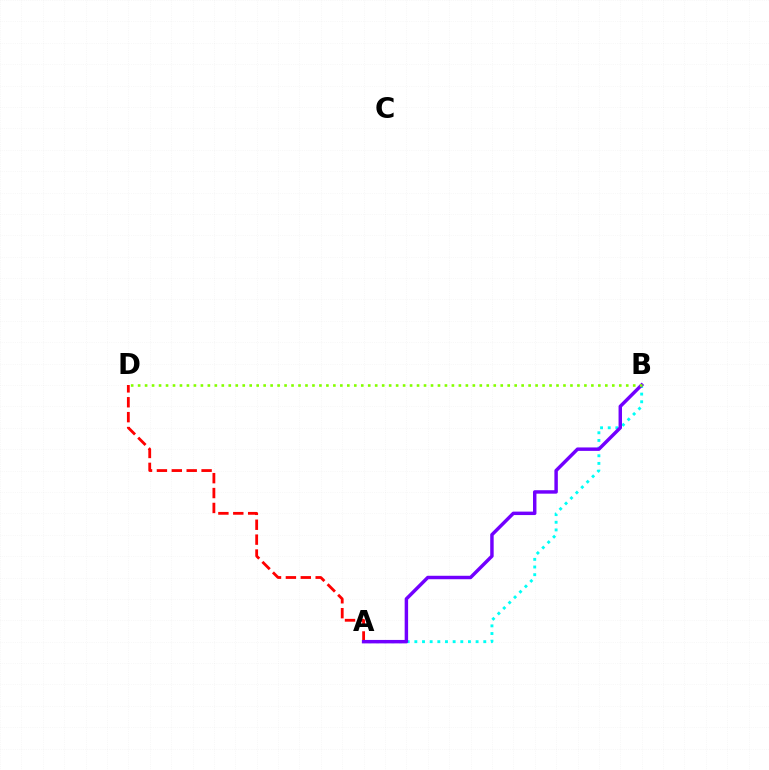{('A', 'B'): [{'color': '#00fff6', 'line_style': 'dotted', 'thickness': 2.08}, {'color': '#7200ff', 'line_style': 'solid', 'thickness': 2.48}], ('A', 'D'): [{'color': '#ff0000', 'line_style': 'dashed', 'thickness': 2.02}], ('B', 'D'): [{'color': '#84ff00', 'line_style': 'dotted', 'thickness': 1.89}]}